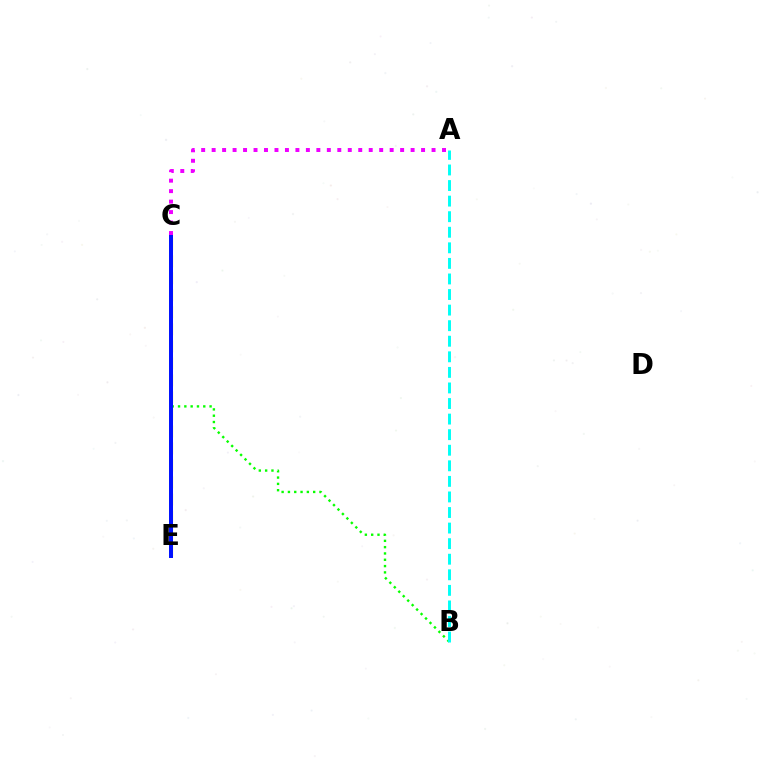{('B', 'C'): [{'color': '#08ff00', 'line_style': 'dotted', 'thickness': 1.71}], ('C', 'E'): [{'color': '#ff0000', 'line_style': 'solid', 'thickness': 1.9}, {'color': '#fcf500', 'line_style': 'dashed', 'thickness': 2.31}, {'color': '#0010ff', 'line_style': 'solid', 'thickness': 2.86}], ('A', 'B'): [{'color': '#00fff6', 'line_style': 'dashed', 'thickness': 2.12}], ('A', 'C'): [{'color': '#ee00ff', 'line_style': 'dotted', 'thickness': 2.85}]}